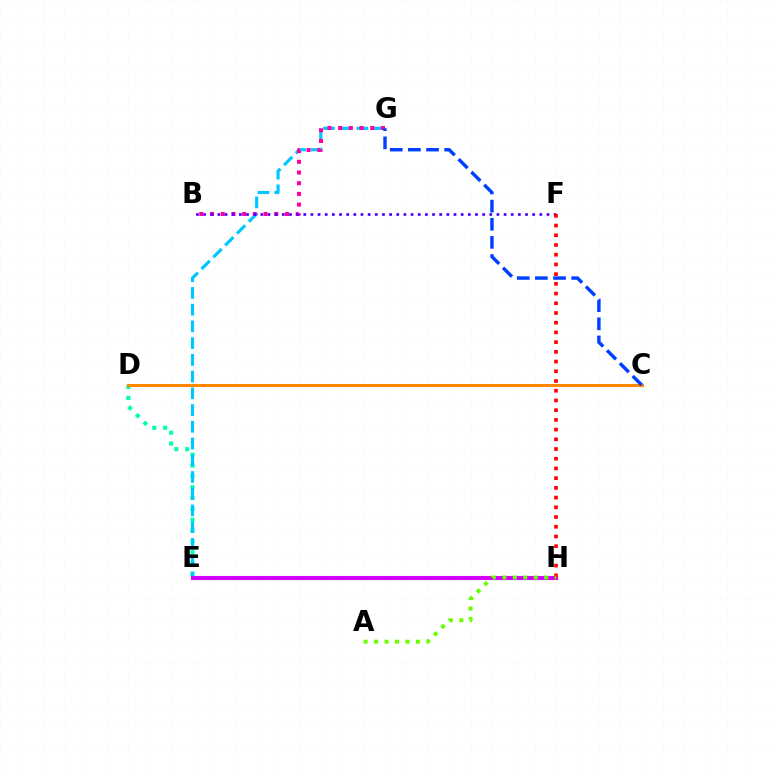{('D', 'E'): [{'color': '#00ffaf', 'line_style': 'dotted', 'thickness': 2.95}], ('E', 'H'): [{'color': '#eeff00', 'line_style': 'solid', 'thickness': 2.73}, {'color': '#00ff27', 'line_style': 'dashed', 'thickness': 1.81}, {'color': '#d600ff', 'line_style': 'solid', 'thickness': 2.94}], ('E', 'G'): [{'color': '#00c7ff', 'line_style': 'dashed', 'thickness': 2.27}], ('B', 'G'): [{'color': '#ff00a0', 'line_style': 'dotted', 'thickness': 2.91}], ('B', 'F'): [{'color': '#4f00ff', 'line_style': 'dotted', 'thickness': 1.94}], ('C', 'D'): [{'color': '#ff8800', 'line_style': 'solid', 'thickness': 2.18}], ('F', 'H'): [{'color': '#ff0000', 'line_style': 'dotted', 'thickness': 2.64}], ('A', 'H'): [{'color': '#66ff00', 'line_style': 'dotted', 'thickness': 2.84}], ('C', 'G'): [{'color': '#003fff', 'line_style': 'dashed', 'thickness': 2.47}]}